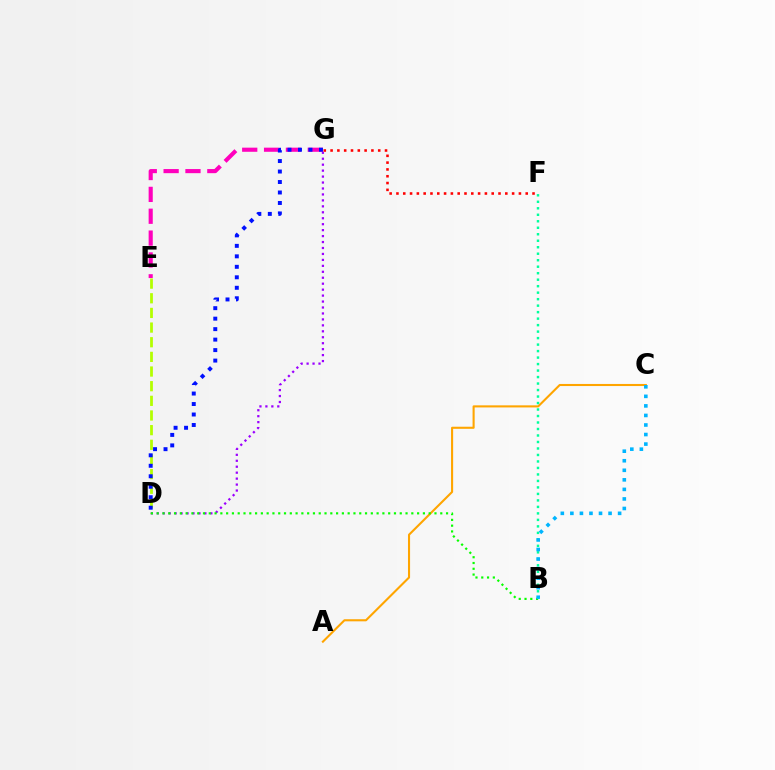{('A', 'C'): [{'color': '#ffa500', 'line_style': 'solid', 'thickness': 1.51}], ('E', 'G'): [{'color': '#ff00bd', 'line_style': 'dashed', 'thickness': 2.97}], ('D', 'G'): [{'color': '#9b00ff', 'line_style': 'dotted', 'thickness': 1.62}, {'color': '#0010ff', 'line_style': 'dotted', 'thickness': 2.85}], ('D', 'E'): [{'color': '#b3ff00', 'line_style': 'dashed', 'thickness': 1.99}], ('B', 'D'): [{'color': '#08ff00', 'line_style': 'dotted', 'thickness': 1.57}], ('B', 'F'): [{'color': '#00ff9d', 'line_style': 'dotted', 'thickness': 1.76}], ('F', 'G'): [{'color': '#ff0000', 'line_style': 'dotted', 'thickness': 1.85}], ('B', 'C'): [{'color': '#00b5ff', 'line_style': 'dotted', 'thickness': 2.59}]}